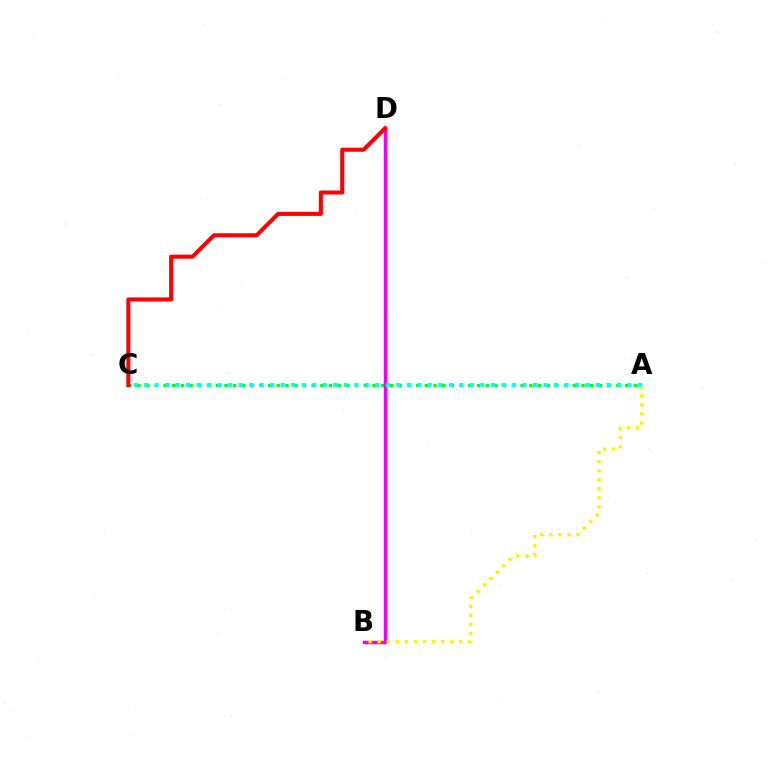{('B', 'D'): [{'color': '#0010ff', 'line_style': 'dotted', 'thickness': 1.98}, {'color': '#ee00ff', 'line_style': 'solid', 'thickness': 2.5}], ('A', 'C'): [{'color': '#08ff00', 'line_style': 'dotted', 'thickness': 2.37}, {'color': '#00fff6', 'line_style': 'dotted', 'thickness': 2.86}], ('A', 'B'): [{'color': '#fcf500', 'line_style': 'dotted', 'thickness': 2.46}], ('C', 'D'): [{'color': '#ff0000', 'line_style': 'solid', 'thickness': 2.91}]}